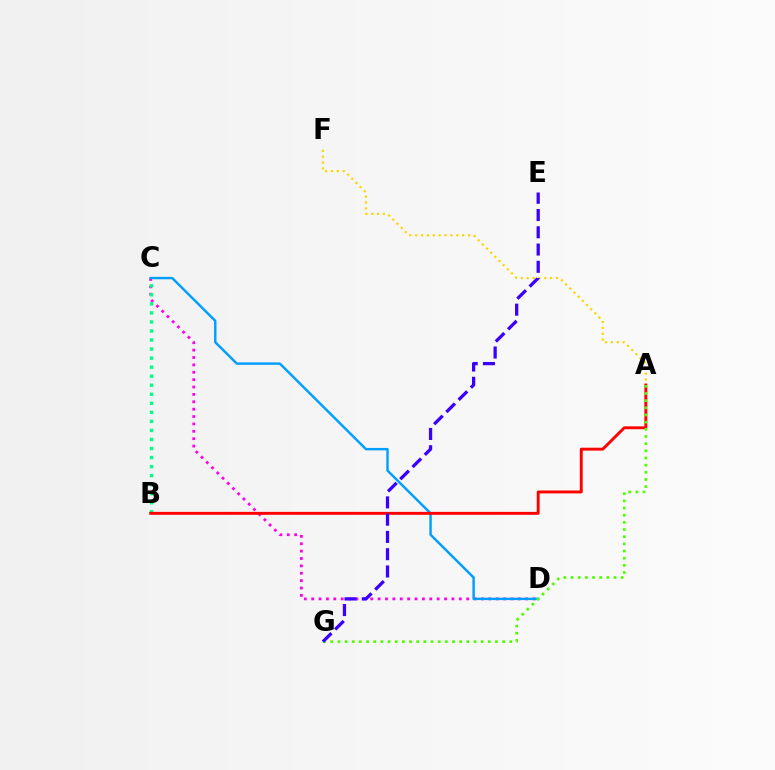{('C', 'D'): [{'color': '#ff00ed', 'line_style': 'dotted', 'thickness': 2.01}, {'color': '#009eff', 'line_style': 'solid', 'thickness': 1.75}], ('B', 'C'): [{'color': '#00ff86', 'line_style': 'dotted', 'thickness': 2.46}], ('A', 'F'): [{'color': '#ffd500', 'line_style': 'dotted', 'thickness': 1.59}], ('A', 'B'): [{'color': '#ff0000', 'line_style': 'solid', 'thickness': 2.09}], ('A', 'G'): [{'color': '#4fff00', 'line_style': 'dotted', 'thickness': 1.95}], ('E', 'G'): [{'color': '#3700ff', 'line_style': 'dashed', 'thickness': 2.35}]}